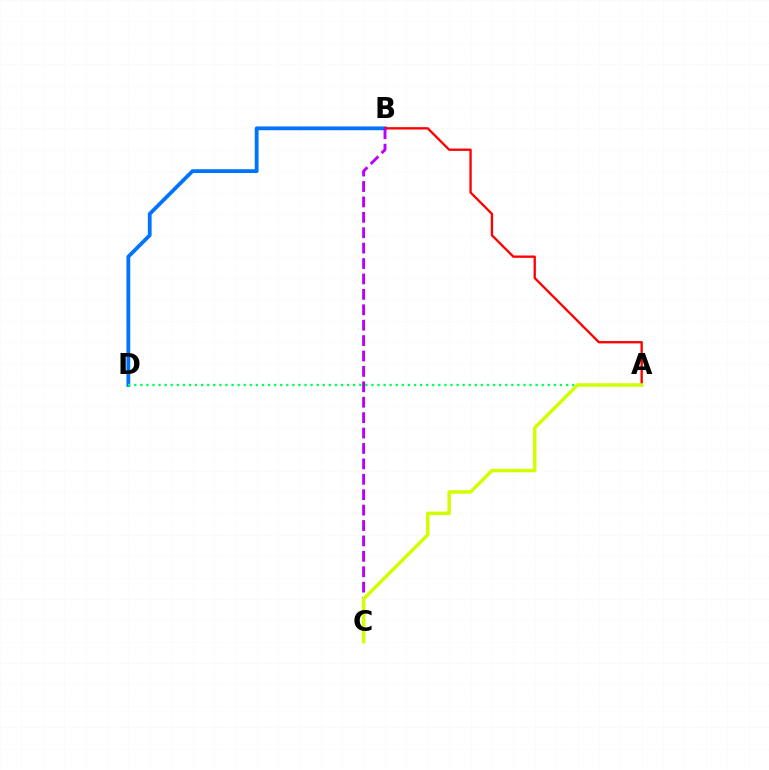{('B', 'D'): [{'color': '#0074ff', 'line_style': 'solid', 'thickness': 2.73}], ('A', 'B'): [{'color': '#ff0000', 'line_style': 'solid', 'thickness': 1.68}], ('B', 'C'): [{'color': '#b900ff', 'line_style': 'dashed', 'thickness': 2.09}], ('A', 'D'): [{'color': '#00ff5c', 'line_style': 'dotted', 'thickness': 1.65}], ('A', 'C'): [{'color': '#d1ff00', 'line_style': 'solid', 'thickness': 2.51}]}